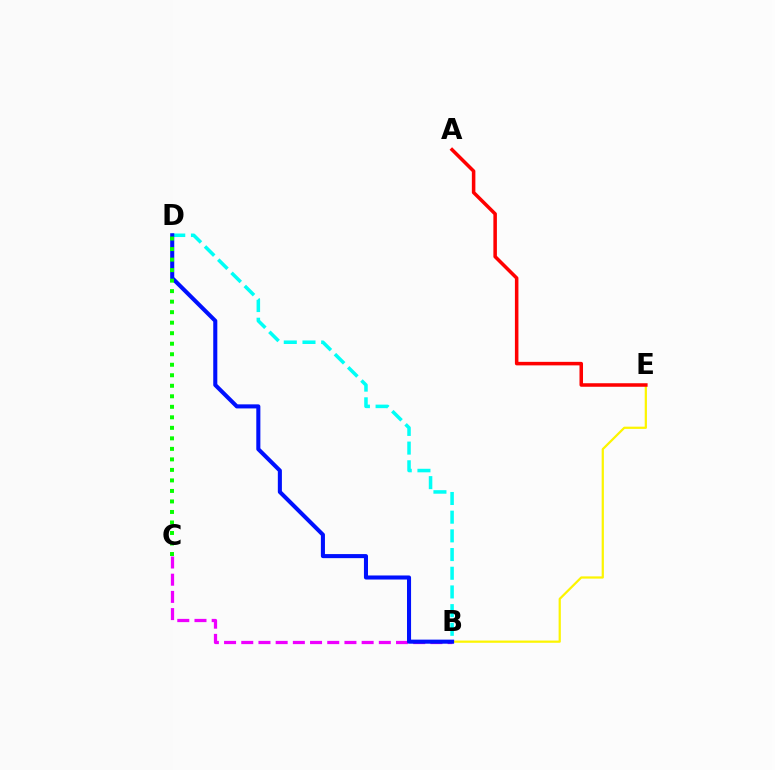{('B', 'E'): [{'color': '#fcf500', 'line_style': 'solid', 'thickness': 1.61}], ('B', 'D'): [{'color': '#00fff6', 'line_style': 'dashed', 'thickness': 2.54}, {'color': '#0010ff', 'line_style': 'solid', 'thickness': 2.93}], ('B', 'C'): [{'color': '#ee00ff', 'line_style': 'dashed', 'thickness': 2.34}], ('C', 'D'): [{'color': '#08ff00', 'line_style': 'dotted', 'thickness': 2.86}], ('A', 'E'): [{'color': '#ff0000', 'line_style': 'solid', 'thickness': 2.54}]}